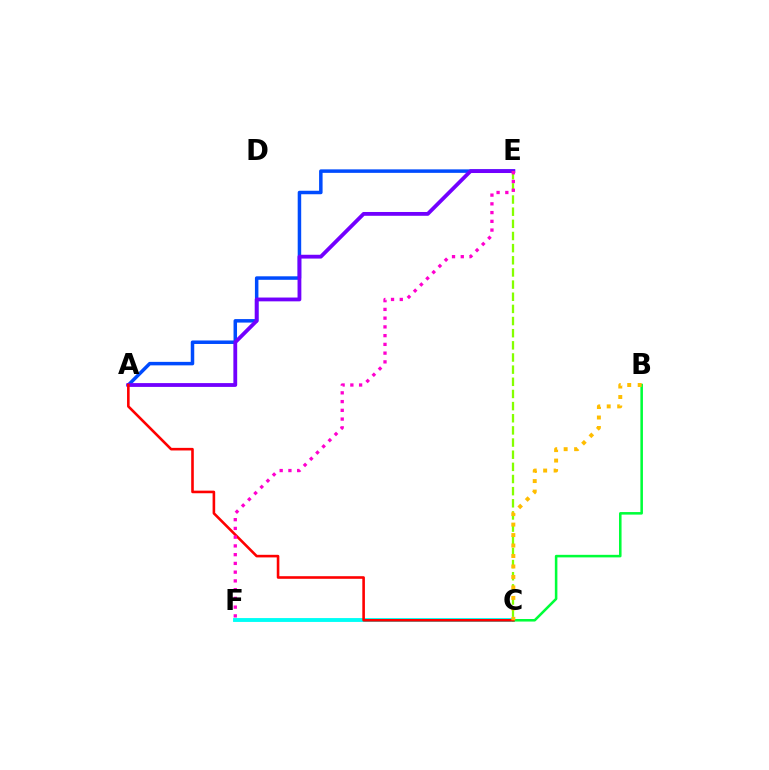{('A', 'E'): [{'color': '#004bff', 'line_style': 'solid', 'thickness': 2.52}, {'color': '#7200ff', 'line_style': 'solid', 'thickness': 2.74}], ('C', 'F'): [{'color': '#00fff6', 'line_style': 'solid', 'thickness': 2.79}], ('B', 'C'): [{'color': '#00ff39', 'line_style': 'solid', 'thickness': 1.83}, {'color': '#ffbd00', 'line_style': 'dotted', 'thickness': 2.85}], ('C', 'E'): [{'color': '#84ff00', 'line_style': 'dashed', 'thickness': 1.65}], ('A', 'C'): [{'color': '#ff0000', 'line_style': 'solid', 'thickness': 1.87}], ('E', 'F'): [{'color': '#ff00cf', 'line_style': 'dotted', 'thickness': 2.38}]}